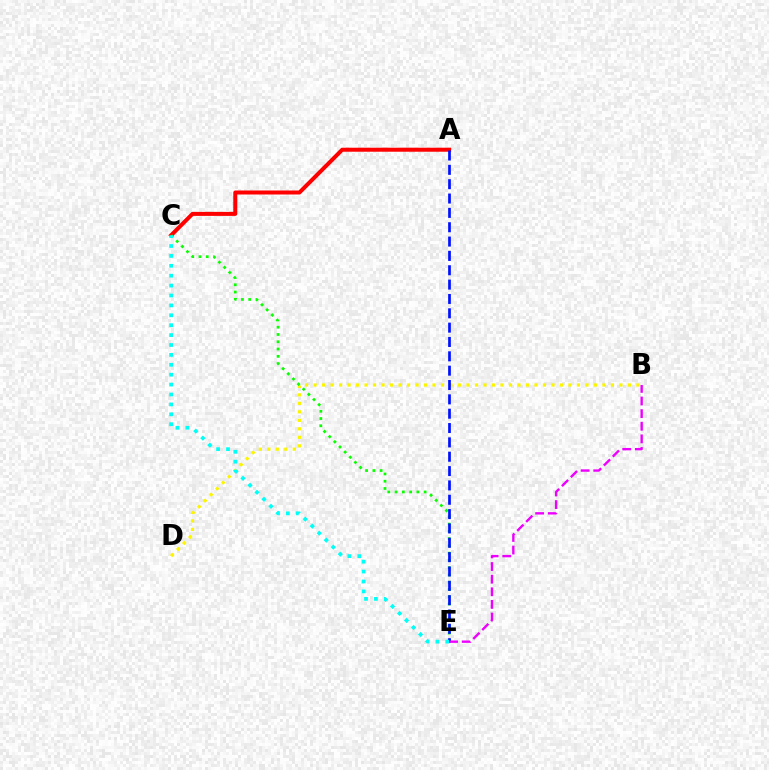{('B', 'D'): [{'color': '#fcf500', 'line_style': 'dotted', 'thickness': 2.31}], ('A', 'C'): [{'color': '#ff0000', 'line_style': 'solid', 'thickness': 2.88}], ('C', 'E'): [{'color': '#08ff00', 'line_style': 'dotted', 'thickness': 1.98}, {'color': '#00fff6', 'line_style': 'dotted', 'thickness': 2.69}], ('A', 'E'): [{'color': '#0010ff', 'line_style': 'dashed', 'thickness': 1.95}], ('B', 'E'): [{'color': '#ee00ff', 'line_style': 'dashed', 'thickness': 1.71}]}